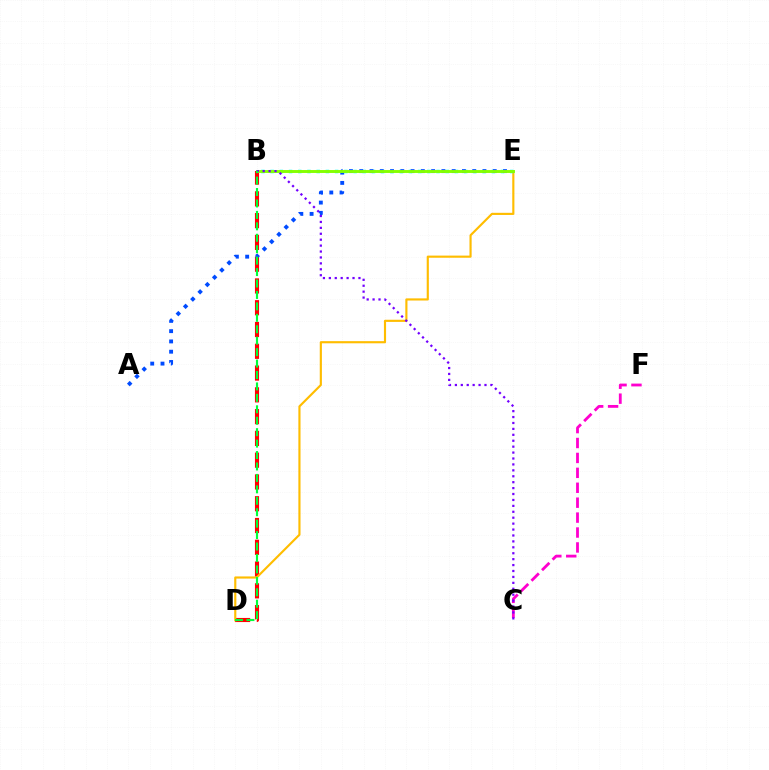{('B', 'D'): [{'color': '#ff0000', 'line_style': 'dashed', 'thickness': 2.96}, {'color': '#00ff39', 'line_style': 'dashed', 'thickness': 1.55}], ('D', 'E'): [{'color': '#ffbd00', 'line_style': 'solid', 'thickness': 1.55}], ('B', 'E'): [{'color': '#00fff6', 'line_style': 'dotted', 'thickness': 2.5}, {'color': '#84ff00', 'line_style': 'solid', 'thickness': 2.1}], ('A', 'E'): [{'color': '#004bff', 'line_style': 'dotted', 'thickness': 2.79}], ('C', 'F'): [{'color': '#ff00cf', 'line_style': 'dashed', 'thickness': 2.03}], ('B', 'C'): [{'color': '#7200ff', 'line_style': 'dotted', 'thickness': 1.61}]}